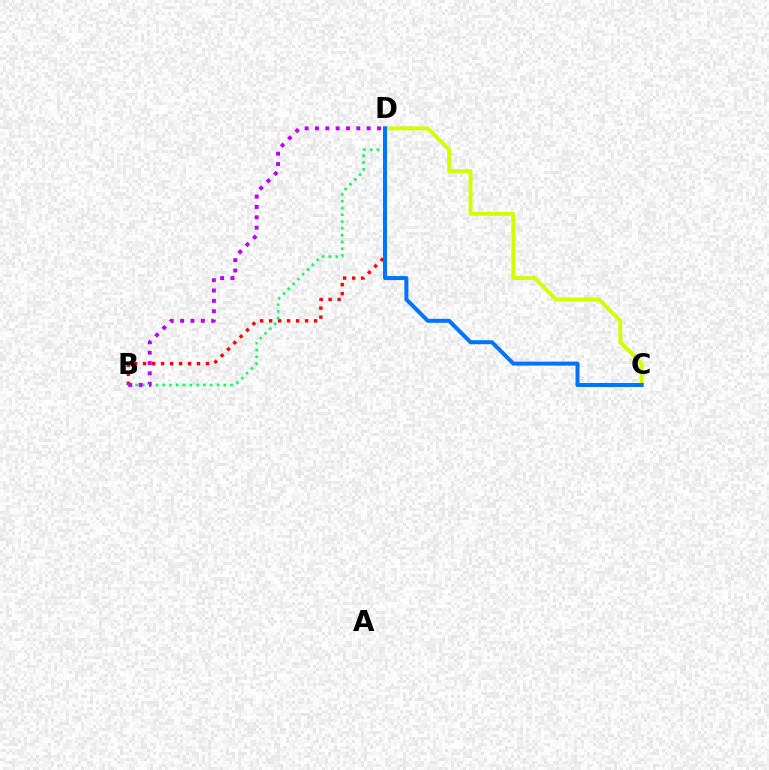{('B', 'D'): [{'color': '#ff0000', 'line_style': 'dotted', 'thickness': 2.44}, {'color': '#00ff5c', 'line_style': 'dotted', 'thickness': 1.84}, {'color': '#b900ff', 'line_style': 'dotted', 'thickness': 2.81}], ('C', 'D'): [{'color': '#d1ff00', 'line_style': 'solid', 'thickness': 2.79}, {'color': '#0074ff', 'line_style': 'solid', 'thickness': 2.88}]}